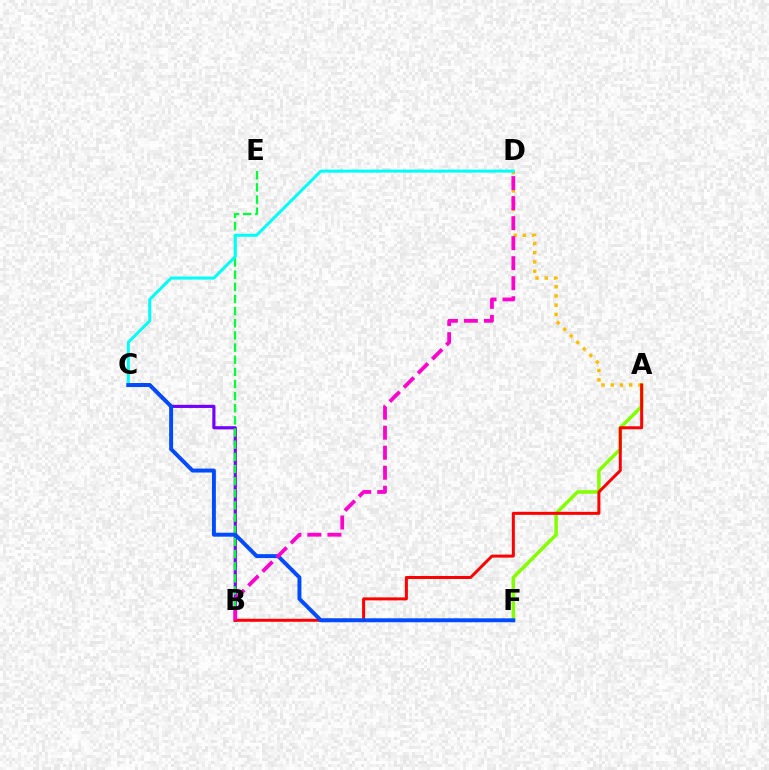{('B', 'C'): [{'color': '#7200ff', 'line_style': 'solid', 'thickness': 2.27}], ('A', 'F'): [{'color': '#84ff00', 'line_style': 'solid', 'thickness': 2.53}], ('A', 'D'): [{'color': '#ffbd00', 'line_style': 'dotted', 'thickness': 2.51}], ('B', 'E'): [{'color': '#00ff39', 'line_style': 'dashed', 'thickness': 1.65}], ('A', 'B'): [{'color': '#ff0000', 'line_style': 'solid', 'thickness': 2.16}], ('C', 'D'): [{'color': '#00fff6', 'line_style': 'solid', 'thickness': 2.18}], ('C', 'F'): [{'color': '#004bff', 'line_style': 'solid', 'thickness': 2.83}], ('B', 'D'): [{'color': '#ff00cf', 'line_style': 'dashed', 'thickness': 2.72}]}